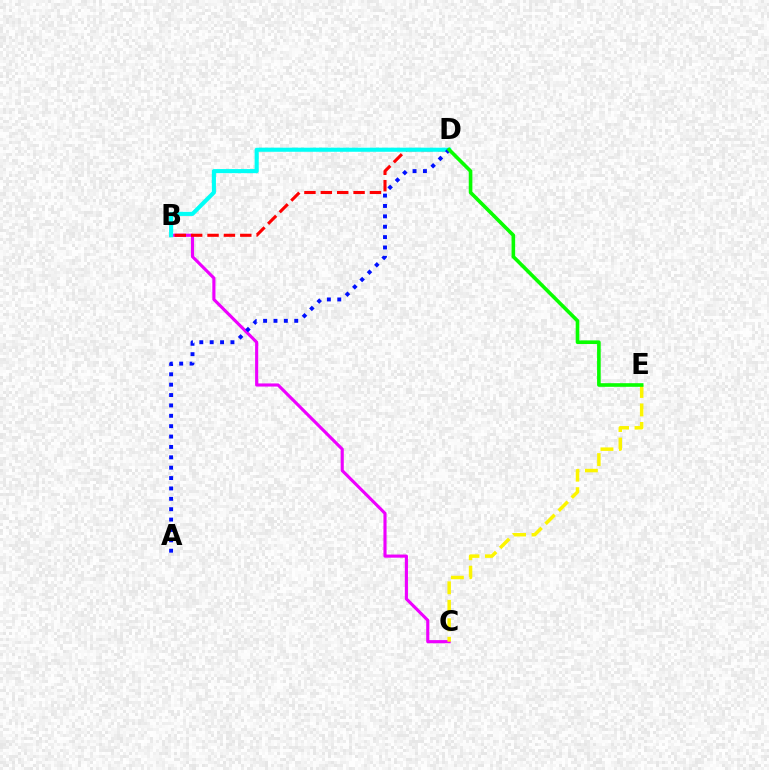{('B', 'C'): [{'color': '#ee00ff', 'line_style': 'solid', 'thickness': 2.25}], ('B', 'D'): [{'color': '#ff0000', 'line_style': 'dashed', 'thickness': 2.22}, {'color': '#00fff6', 'line_style': 'solid', 'thickness': 2.95}], ('C', 'E'): [{'color': '#fcf500', 'line_style': 'dashed', 'thickness': 2.51}], ('A', 'D'): [{'color': '#0010ff', 'line_style': 'dotted', 'thickness': 2.82}], ('D', 'E'): [{'color': '#08ff00', 'line_style': 'solid', 'thickness': 2.61}]}